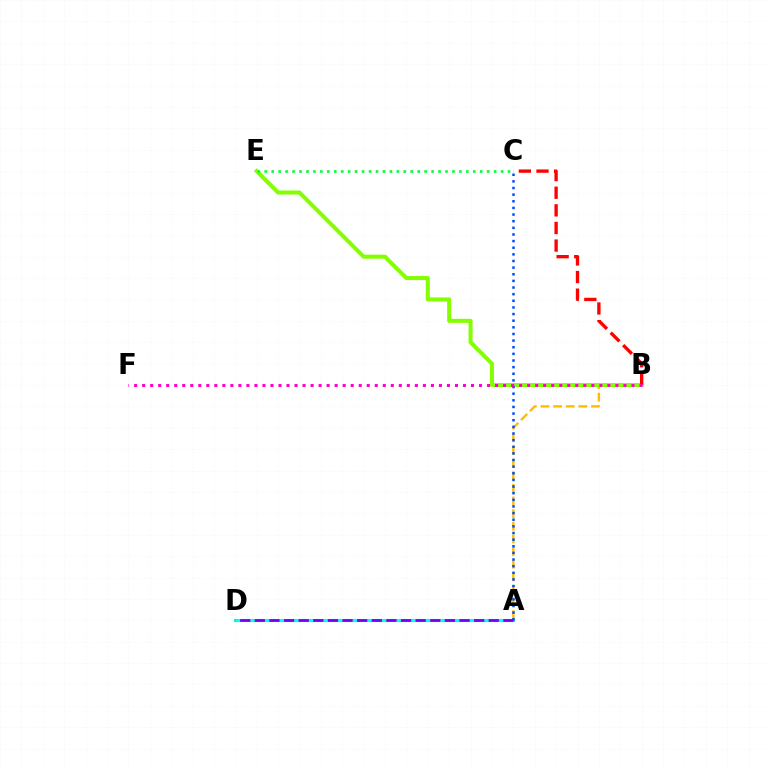{('A', 'D'): [{'color': '#00fff6', 'line_style': 'solid', 'thickness': 2.23}, {'color': '#7200ff', 'line_style': 'dashed', 'thickness': 1.99}], ('A', 'B'): [{'color': '#ffbd00', 'line_style': 'dashed', 'thickness': 1.72}], ('B', 'E'): [{'color': '#84ff00', 'line_style': 'solid', 'thickness': 2.9}], ('A', 'C'): [{'color': '#004bff', 'line_style': 'dotted', 'thickness': 1.8}], ('C', 'E'): [{'color': '#00ff39', 'line_style': 'dotted', 'thickness': 1.89}], ('B', 'C'): [{'color': '#ff0000', 'line_style': 'dashed', 'thickness': 2.39}], ('B', 'F'): [{'color': '#ff00cf', 'line_style': 'dotted', 'thickness': 2.18}]}